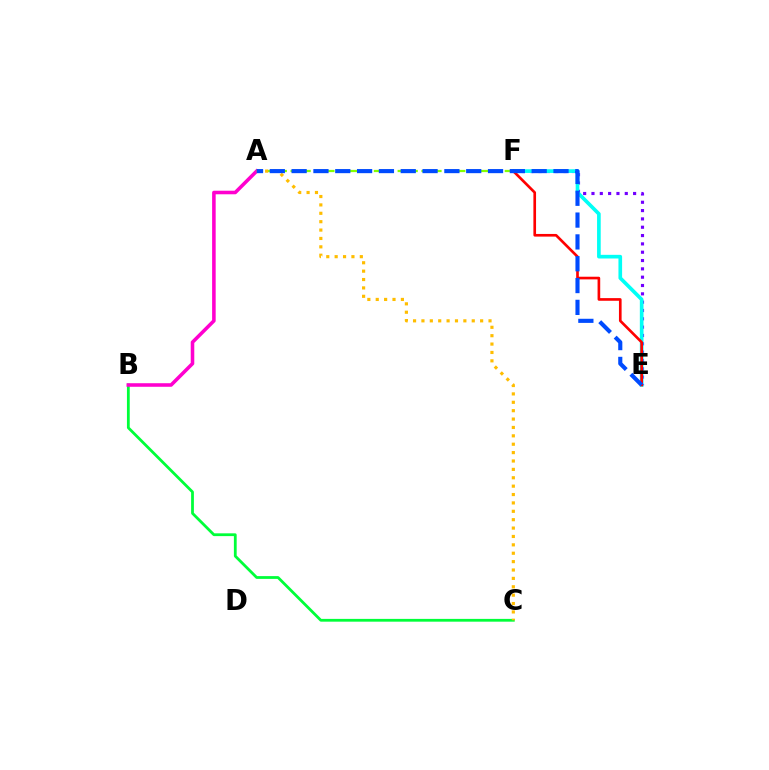{('B', 'C'): [{'color': '#00ff39', 'line_style': 'solid', 'thickness': 2.0}], ('A', 'F'): [{'color': '#84ff00', 'line_style': 'dashed', 'thickness': 1.62}], ('E', 'F'): [{'color': '#7200ff', 'line_style': 'dotted', 'thickness': 2.26}, {'color': '#00fff6', 'line_style': 'solid', 'thickness': 2.63}, {'color': '#ff0000', 'line_style': 'solid', 'thickness': 1.91}], ('A', 'B'): [{'color': '#ff00cf', 'line_style': 'solid', 'thickness': 2.56}], ('A', 'C'): [{'color': '#ffbd00', 'line_style': 'dotted', 'thickness': 2.28}], ('A', 'E'): [{'color': '#004bff', 'line_style': 'dashed', 'thickness': 2.96}]}